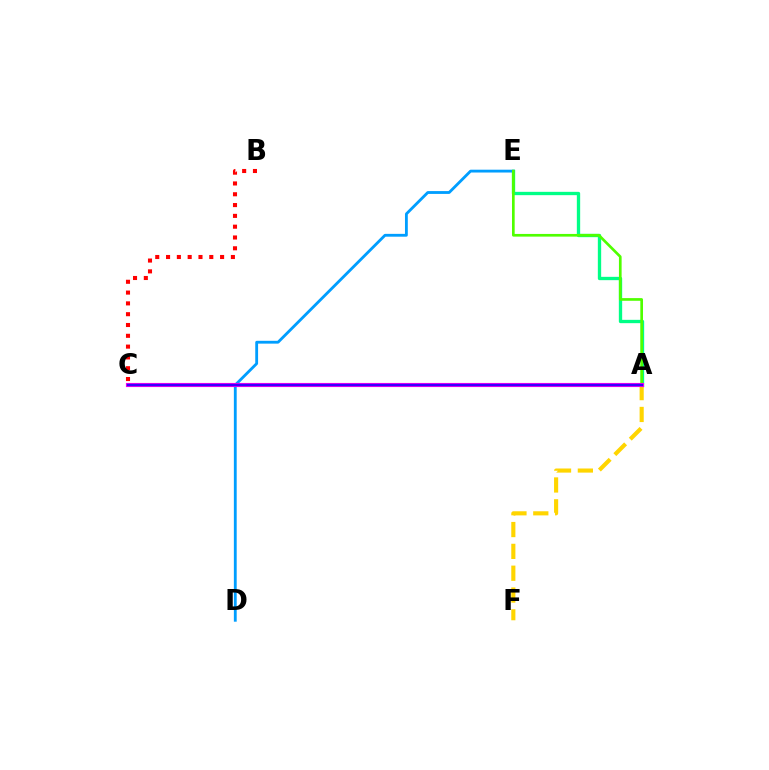{('A', 'E'): [{'color': '#00ff86', 'line_style': 'solid', 'thickness': 2.39}, {'color': '#4fff00', 'line_style': 'solid', 'thickness': 1.93}], ('D', 'E'): [{'color': '#009eff', 'line_style': 'solid', 'thickness': 2.04}], ('B', 'C'): [{'color': '#ff0000', 'line_style': 'dotted', 'thickness': 2.94}], ('A', 'F'): [{'color': '#ffd500', 'line_style': 'dashed', 'thickness': 2.97}], ('A', 'C'): [{'color': '#ff00ed', 'line_style': 'solid', 'thickness': 2.98}, {'color': '#3700ff', 'line_style': 'solid', 'thickness': 1.73}]}